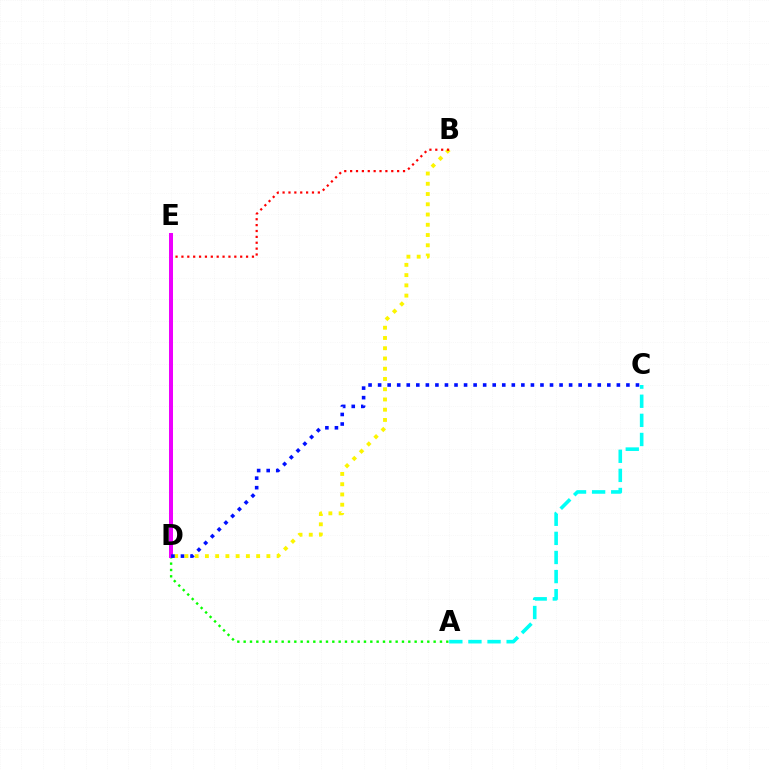{('A', 'D'): [{'color': '#08ff00', 'line_style': 'dotted', 'thickness': 1.72}], ('B', 'D'): [{'color': '#fcf500', 'line_style': 'dotted', 'thickness': 2.78}, {'color': '#ff0000', 'line_style': 'dotted', 'thickness': 1.6}], ('D', 'E'): [{'color': '#ee00ff', 'line_style': 'solid', 'thickness': 2.88}], ('C', 'D'): [{'color': '#0010ff', 'line_style': 'dotted', 'thickness': 2.59}], ('A', 'C'): [{'color': '#00fff6', 'line_style': 'dashed', 'thickness': 2.6}]}